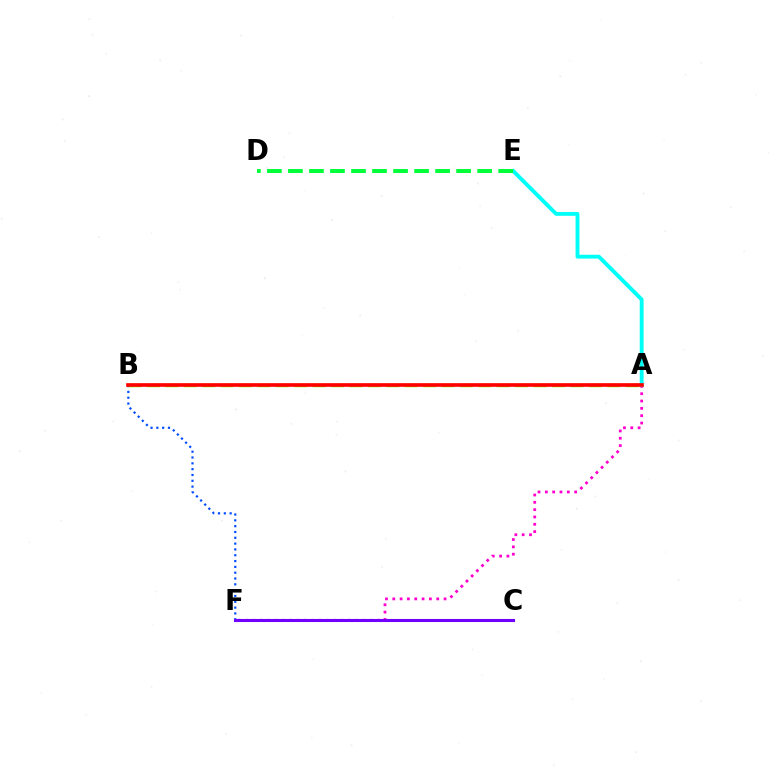{('A', 'F'): [{'color': '#ff00cf', 'line_style': 'dotted', 'thickness': 1.99}], ('B', 'F'): [{'color': '#004bff', 'line_style': 'dotted', 'thickness': 1.58}], ('A', 'E'): [{'color': '#00fff6', 'line_style': 'solid', 'thickness': 2.78}], ('A', 'B'): [{'color': '#ffbd00', 'line_style': 'solid', 'thickness': 1.59}, {'color': '#84ff00', 'line_style': 'dashed', 'thickness': 2.5}, {'color': '#ff0000', 'line_style': 'solid', 'thickness': 2.62}], ('C', 'F'): [{'color': '#7200ff', 'line_style': 'solid', 'thickness': 2.21}], ('D', 'E'): [{'color': '#00ff39', 'line_style': 'dashed', 'thickness': 2.86}]}